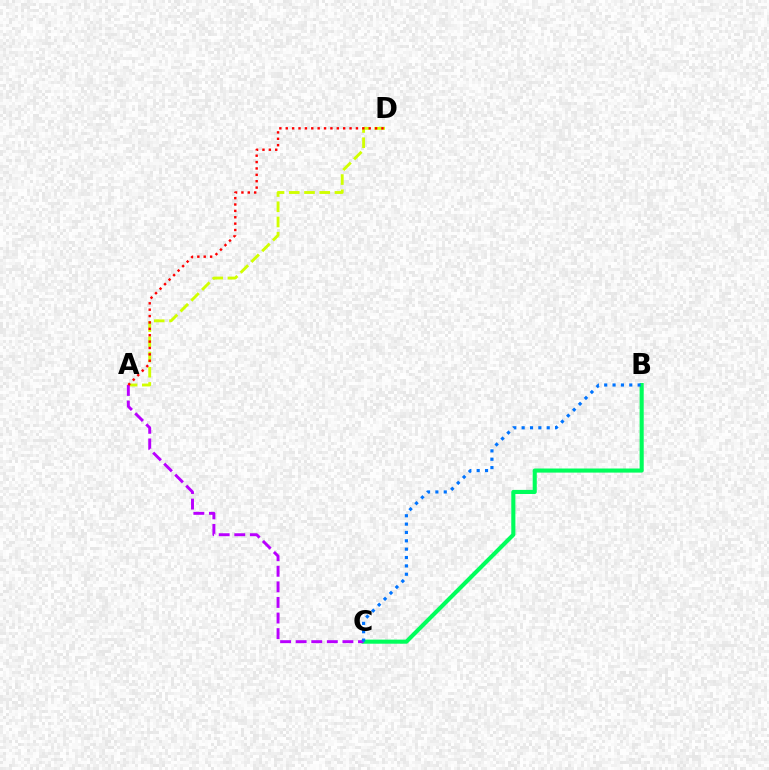{('B', 'C'): [{'color': '#00ff5c', 'line_style': 'solid', 'thickness': 2.95}, {'color': '#0074ff', 'line_style': 'dotted', 'thickness': 2.27}], ('A', 'D'): [{'color': '#d1ff00', 'line_style': 'dashed', 'thickness': 2.07}, {'color': '#ff0000', 'line_style': 'dotted', 'thickness': 1.73}], ('A', 'C'): [{'color': '#b900ff', 'line_style': 'dashed', 'thickness': 2.12}]}